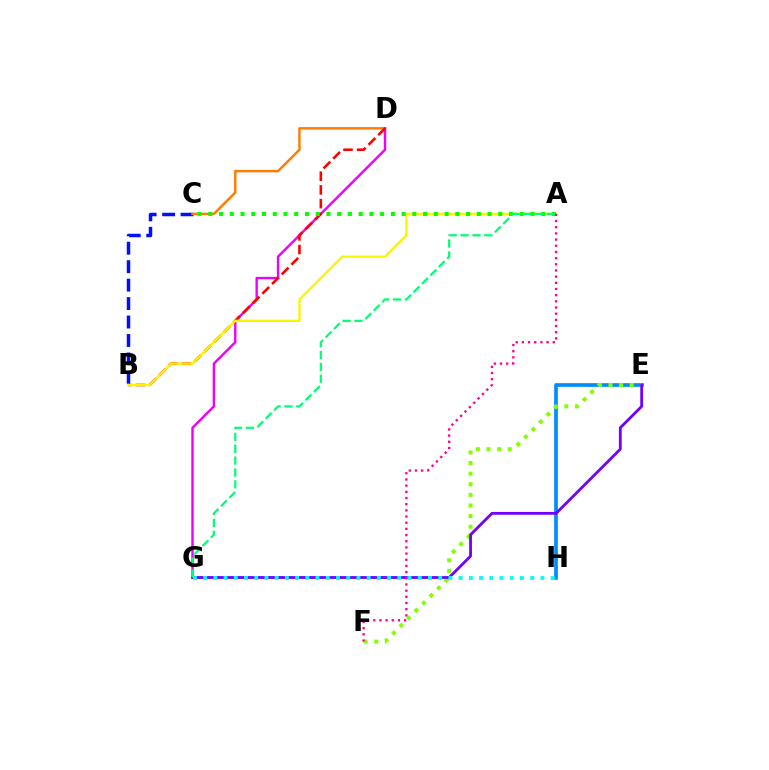{('B', 'C'): [{'color': '#0010ff', 'line_style': 'dashed', 'thickness': 2.51}], ('C', 'D'): [{'color': '#ff7c00', 'line_style': 'solid', 'thickness': 1.76}], ('D', 'G'): [{'color': '#ee00ff', 'line_style': 'solid', 'thickness': 1.73}], ('B', 'D'): [{'color': '#ff0000', 'line_style': 'dashed', 'thickness': 1.86}], ('E', 'H'): [{'color': '#008cff', 'line_style': 'solid', 'thickness': 2.65}], ('E', 'F'): [{'color': '#84ff00', 'line_style': 'dotted', 'thickness': 2.88}], ('A', 'B'): [{'color': '#fcf500', 'line_style': 'solid', 'thickness': 1.68}], ('A', 'C'): [{'color': '#08ff00', 'line_style': 'dotted', 'thickness': 2.92}], ('E', 'G'): [{'color': '#7200ff', 'line_style': 'solid', 'thickness': 2.02}], ('A', 'F'): [{'color': '#ff0094', 'line_style': 'dotted', 'thickness': 1.68}], ('A', 'G'): [{'color': '#00ff74', 'line_style': 'dashed', 'thickness': 1.61}], ('G', 'H'): [{'color': '#00fff6', 'line_style': 'dotted', 'thickness': 2.78}]}